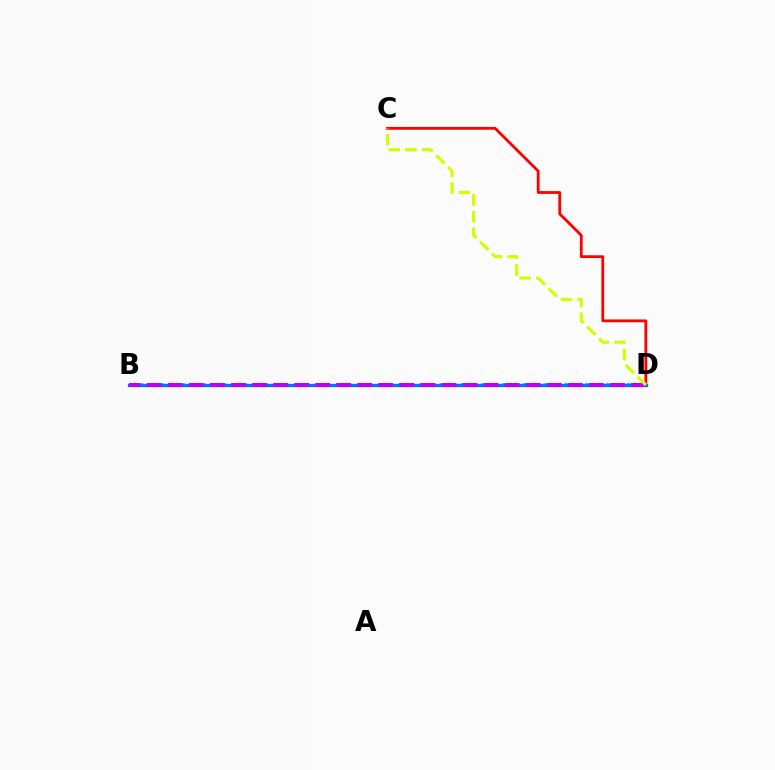{('C', 'D'): [{'color': '#ff0000', 'line_style': 'solid', 'thickness': 2.01}, {'color': '#d1ff00', 'line_style': 'dashed', 'thickness': 2.27}], ('B', 'D'): [{'color': '#00ff5c', 'line_style': 'dashed', 'thickness': 2.81}, {'color': '#0074ff', 'line_style': 'solid', 'thickness': 2.35}, {'color': '#b900ff', 'line_style': 'dashed', 'thickness': 2.86}]}